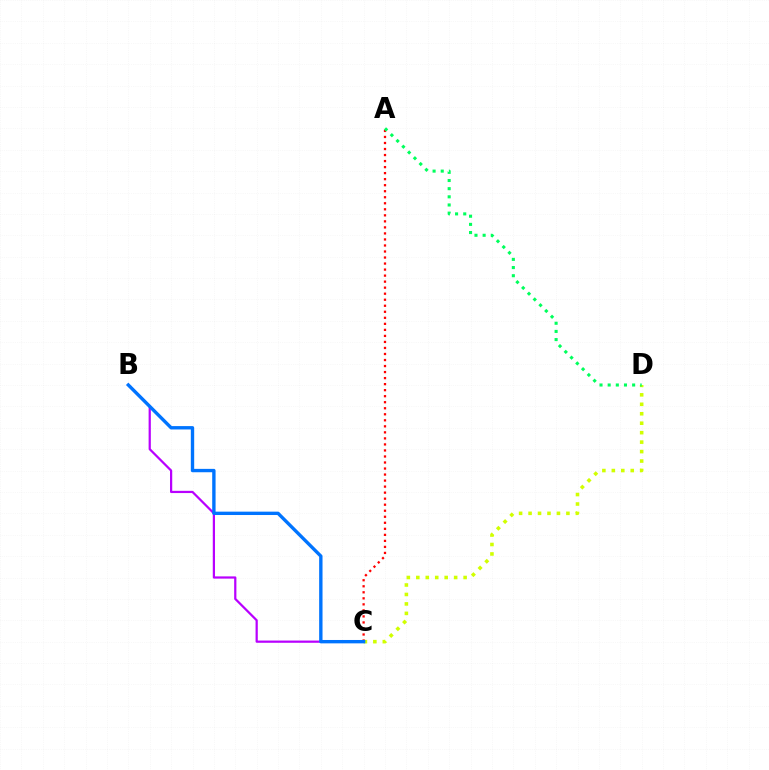{('B', 'C'): [{'color': '#b900ff', 'line_style': 'solid', 'thickness': 1.6}, {'color': '#0074ff', 'line_style': 'solid', 'thickness': 2.43}], ('C', 'D'): [{'color': '#d1ff00', 'line_style': 'dotted', 'thickness': 2.57}], ('A', 'C'): [{'color': '#ff0000', 'line_style': 'dotted', 'thickness': 1.64}], ('A', 'D'): [{'color': '#00ff5c', 'line_style': 'dotted', 'thickness': 2.22}]}